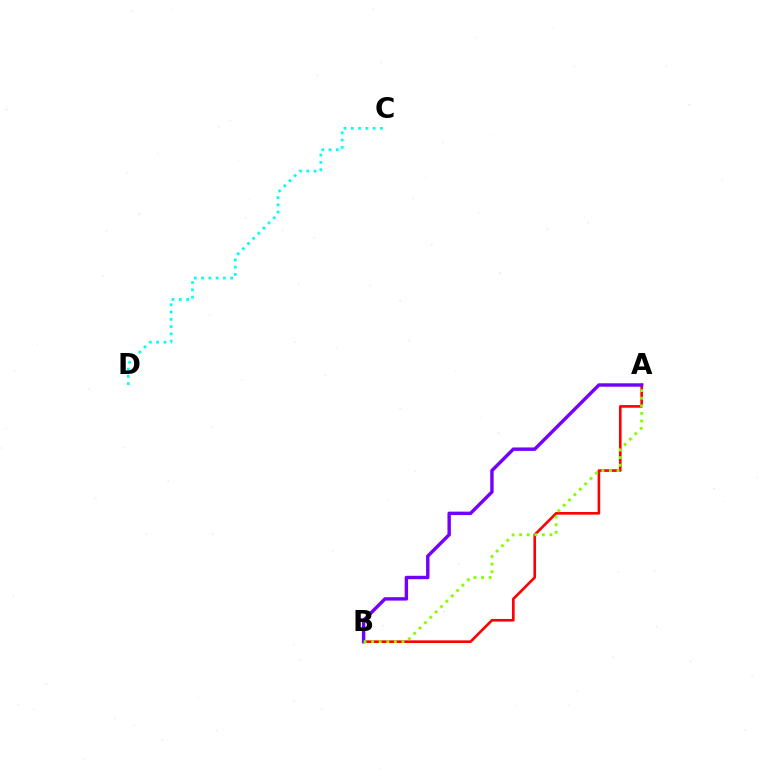{('A', 'B'): [{'color': '#ff0000', 'line_style': 'solid', 'thickness': 1.9}, {'color': '#7200ff', 'line_style': 'solid', 'thickness': 2.46}, {'color': '#84ff00', 'line_style': 'dotted', 'thickness': 2.06}], ('C', 'D'): [{'color': '#00fff6', 'line_style': 'dotted', 'thickness': 1.98}]}